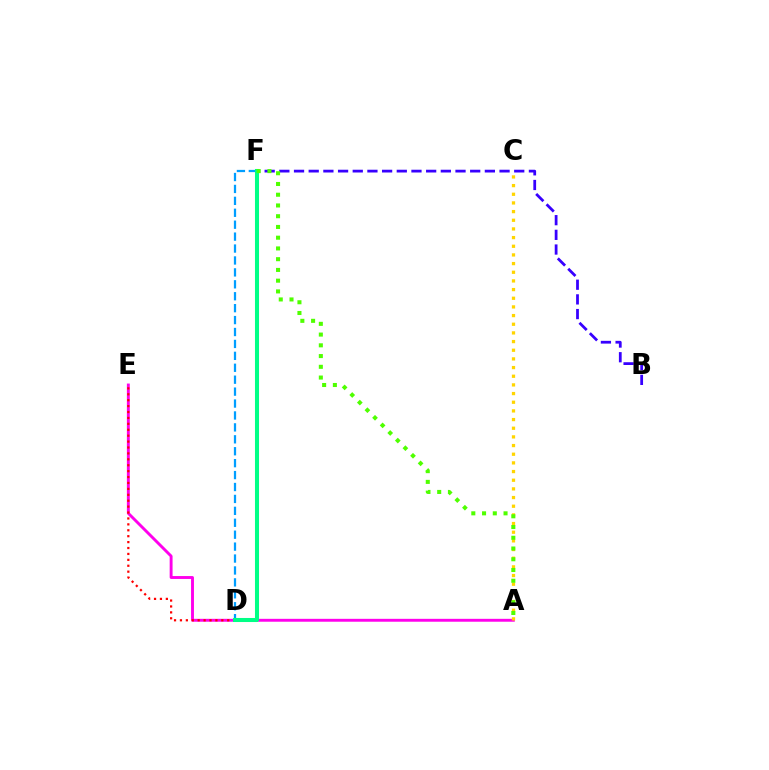{('A', 'E'): [{'color': '#ff00ed', 'line_style': 'solid', 'thickness': 2.09}], ('D', 'F'): [{'color': '#009eff', 'line_style': 'dashed', 'thickness': 1.62}, {'color': '#00ff86', 'line_style': 'solid', 'thickness': 2.92}], ('B', 'F'): [{'color': '#3700ff', 'line_style': 'dashed', 'thickness': 1.99}], ('A', 'C'): [{'color': '#ffd500', 'line_style': 'dotted', 'thickness': 2.35}], ('D', 'E'): [{'color': '#ff0000', 'line_style': 'dotted', 'thickness': 1.61}], ('A', 'F'): [{'color': '#4fff00', 'line_style': 'dotted', 'thickness': 2.92}]}